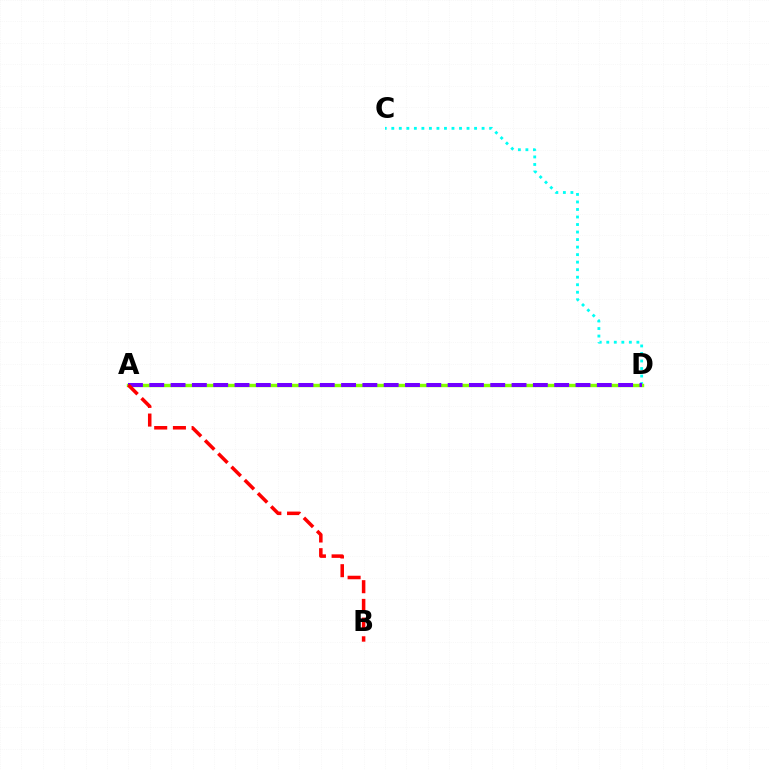{('C', 'D'): [{'color': '#00fff6', 'line_style': 'dotted', 'thickness': 2.04}], ('A', 'D'): [{'color': '#84ff00', 'line_style': 'solid', 'thickness': 2.45}, {'color': '#7200ff', 'line_style': 'dashed', 'thickness': 2.9}], ('A', 'B'): [{'color': '#ff0000', 'line_style': 'dashed', 'thickness': 2.54}]}